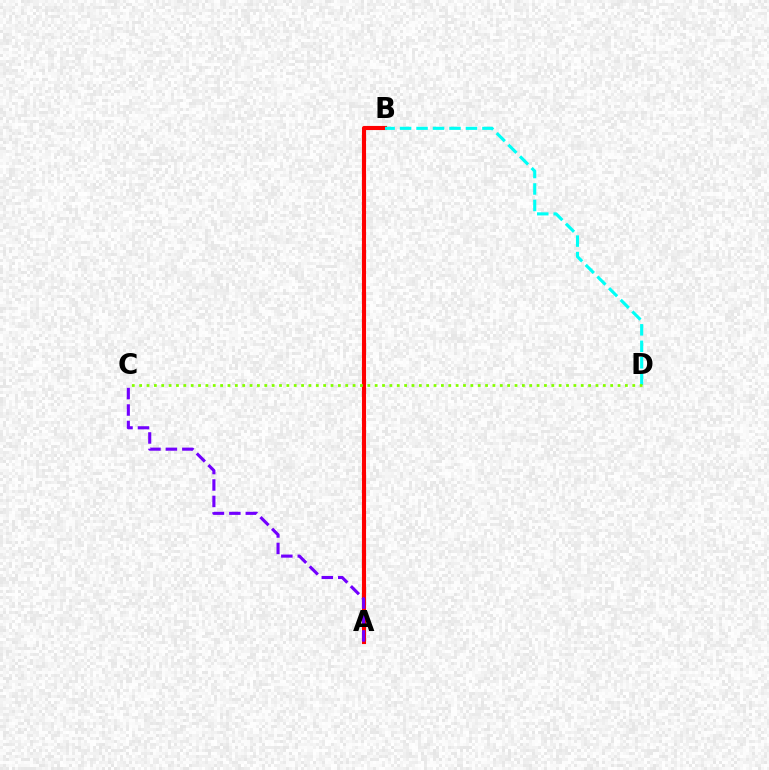{('A', 'B'): [{'color': '#ff0000', 'line_style': 'solid', 'thickness': 2.96}], ('B', 'D'): [{'color': '#00fff6', 'line_style': 'dashed', 'thickness': 2.24}], ('C', 'D'): [{'color': '#84ff00', 'line_style': 'dotted', 'thickness': 2.0}], ('A', 'C'): [{'color': '#7200ff', 'line_style': 'dashed', 'thickness': 2.23}]}